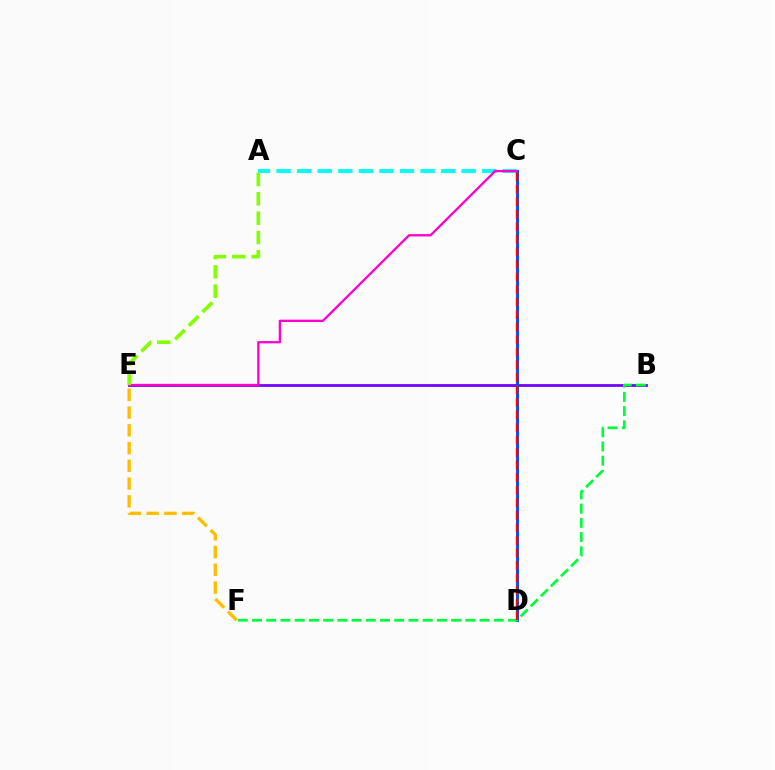{('B', 'E'): [{'color': '#7200ff', 'line_style': 'solid', 'thickness': 1.99}], ('E', 'F'): [{'color': '#ffbd00', 'line_style': 'dashed', 'thickness': 2.41}], ('C', 'D'): [{'color': '#004bff', 'line_style': 'solid', 'thickness': 2.1}, {'color': '#ff0000', 'line_style': 'dashed', 'thickness': 1.7}], ('A', 'C'): [{'color': '#00fff6', 'line_style': 'dashed', 'thickness': 2.79}], ('C', 'E'): [{'color': '#ff00cf', 'line_style': 'solid', 'thickness': 1.66}], ('B', 'F'): [{'color': '#00ff39', 'line_style': 'dashed', 'thickness': 1.93}], ('A', 'E'): [{'color': '#84ff00', 'line_style': 'dashed', 'thickness': 2.63}]}